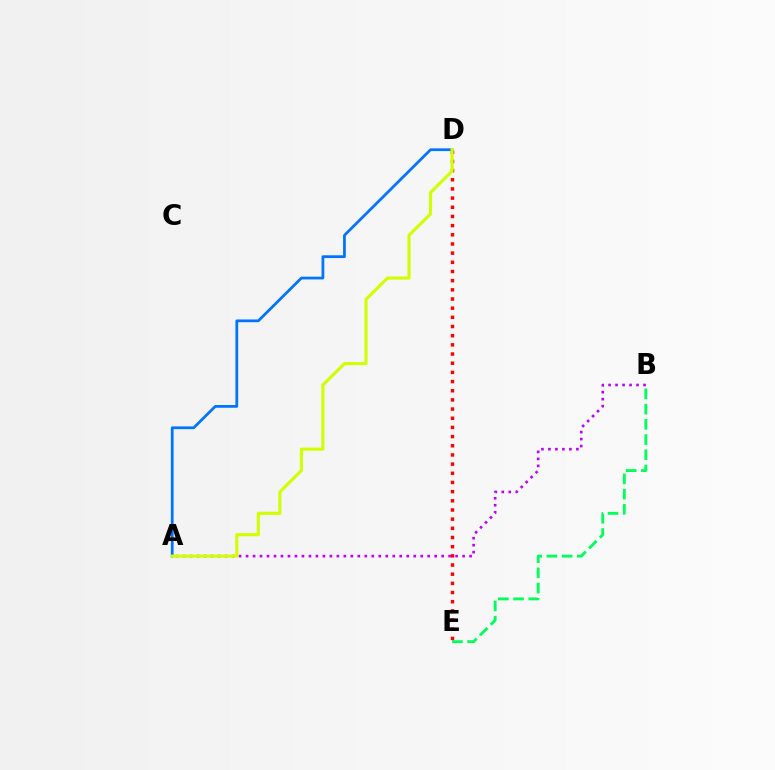{('B', 'E'): [{'color': '#00ff5c', 'line_style': 'dashed', 'thickness': 2.07}], ('D', 'E'): [{'color': '#ff0000', 'line_style': 'dotted', 'thickness': 2.49}], ('A', 'D'): [{'color': '#0074ff', 'line_style': 'solid', 'thickness': 1.98}, {'color': '#d1ff00', 'line_style': 'solid', 'thickness': 2.25}], ('A', 'B'): [{'color': '#b900ff', 'line_style': 'dotted', 'thickness': 1.9}]}